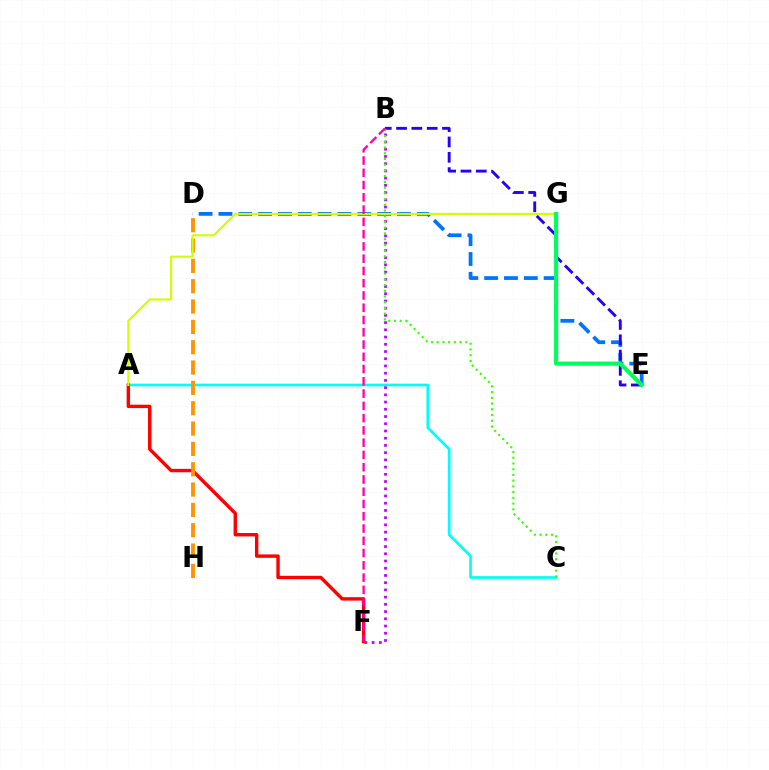{('A', 'C'): [{'color': '#00fff6', 'line_style': 'solid', 'thickness': 1.93}], ('D', 'E'): [{'color': '#0074ff', 'line_style': 'dashed', 'thickness': 2.69}], ('B', 'E'): [{'color': '#2500ff', 'line_style': 'dashed', 'thickness': 2.08}], ('B', 'F'): [{'color': '#b900ff', 'line_style': 'dotted', 'thickness': 1.96}, {'color': '#ff00ac', 'line_style': 'dashed', 'thickness': 1.67}], ('A', 'F'): [{'color': '#ff0000', 'line_style': 'solid', 'thickness': 2.45}], ('D', 'H'): [{'color': '#ff9400', 'line_style': 'dashed', 'thickness': 2.76}], ('A', 'G'): [{'color': '#d1ff00', 'line_style': 'solid', 'thickness': 1.52}], ('E', 'G'): [{'color': '#00ff5c', 'line_style': 'solid', 'thickness': 2.97}], ('B', 'C'): [{'color': '#3dff00', 'line_style': 'dotted', 'thickness': 1.56}]}